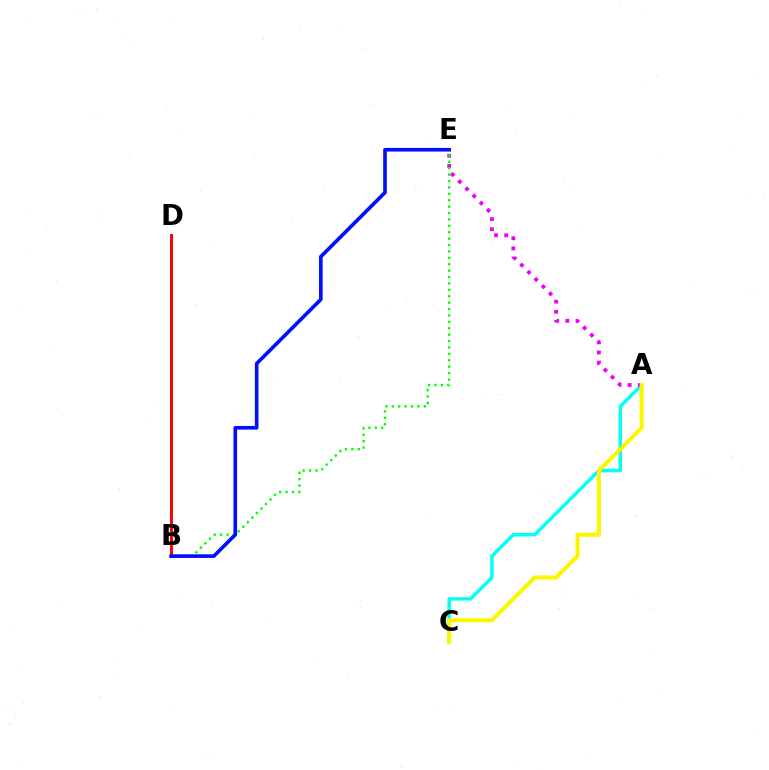{('A', 'C'): [{'color': '#00fff6', 'line_style': 'solid', 'thickness': 2.48}, {'color': '#fcf500', 'line_style': 'solid', 'thickness': 2.94}], ('A', 'E'): [{'color': '#ee00ff', 'line_style': 'dotted', 'thickness': 2.75}], ('B', 'E'): [{'color': '#08ff00', 'line_style': 'dotted', 'thickness': 1.74}, {'color': '#0010ff', 'line_style': 'solid', 'thickness': 2.63}], ('B', 'D'): [{'color': '#ff0000', 'line_style': 'solid', 'thickness': 2.14}]}